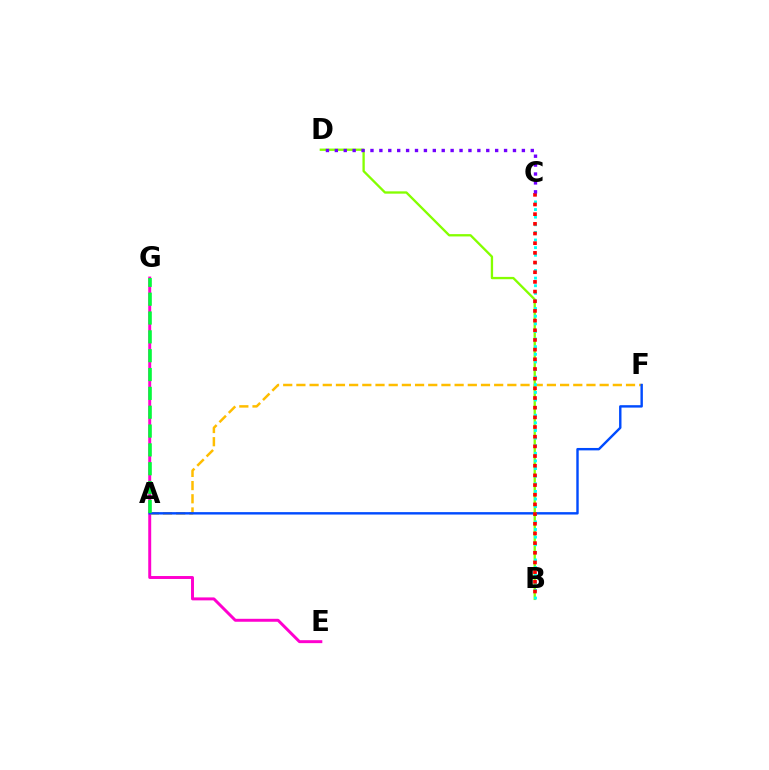{('E', 'G'): [{'color': '#ff00cf', 'line_style': 'solid', 'thickness': 2.13}], ('A', 'F'): [{'color': '#ffbd00', 'line_style': 'dashed', 'thickness': 1.79}, {'color': '#004bff', 'line_style': 'solid', 'thickness': 1.74}], ('A', 'G'): [{'color': '#00ff39', 'line_style': 'dashed', 'thickness': 2.56}], ('B', 'D'): [{'color': '#84ff00', 'line_style': 'solid', 'thickness': 1.67}], ('B', 'C'): [{'color': '#00fff6', 'line_style': 'dotted', 'thickness': 2.07}, {'color': '#ff0000', 'line_style': 'dotted', 'thickness': 2.63}], ('C', 'D'): [{'color': '#7200ff', 'line_style': 'dotted', 'thickness': 2.42}]}